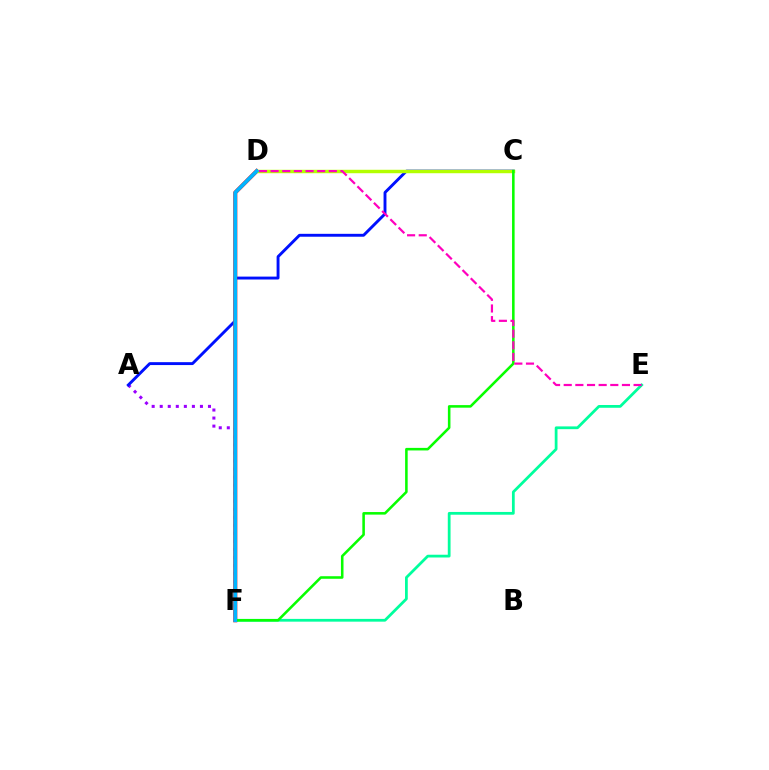{('E', 'F'): [{'color': '#00ff9d', 'line_style': 'solid', 'thickness': 1.99}], ('C', 'D'): [{'color': '#ffa500', 'line_style': 'solid', 'thickness': 1.92}, {'color': '#b3ff00', 'line_style': 'solid', 'thickness': 2.48}], ('A', 'F'): [{'color': '#9b00ff', 'line_style': 'dotted', 'thickness': 2.19}], ('A', 'C'): [{'color': '#0010ff', 'line_style': 'solid', 'thickness': 2.09}], ('D', 'F'): [{'color': '#ff0000', 'line_style': 'solid', 'thickness': 2.88}, {'color': '#00b5ff', 'line_style': 'solid', 'thickness': 2.66}], ('C', 'F'): [{'color': '#08ff00', 'line_style': 'solid', 'thickness': 1.84}], ('D', 'E'): [{'color': '#ff00bd', 'line_style': 'dashed', 'thickness': 1.58}]}